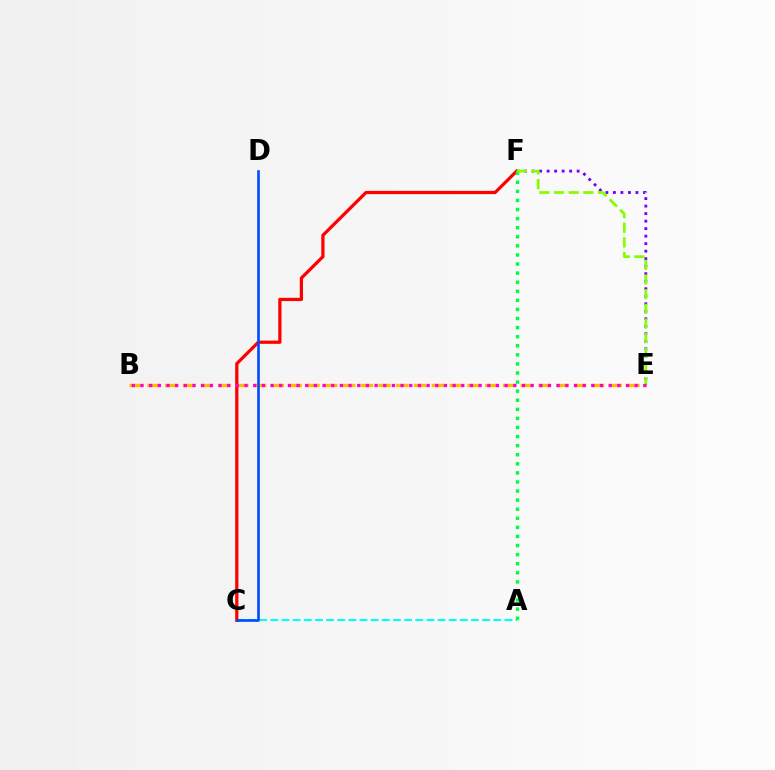{('E', 'F'): [{'color': '#7200ff', 'line_style': 'dotted', 'thickness': 2.04}, {'color': '#84ff00', 'line_style': 'dashed', 'thickness': 1.99}], ('B', 'E'): [{'color': '#ffbd00', 'line_style': 'dashed', 'thickness': 2.42}, {'color': '#ff00cf', 'line_style': 'dotted', 'thickness': 2.36}], ('A', 'C'): [{'color': '#00fff6', 'line_style': 'dashed', 'thickness': 1.51}], ('C', 'F'): [{'color': '#ff0000', 'line_style': 'solid', 'thickness': 2.33}], ('A', 'F'): [{'color': '#00ff39', 'line_style': 'dotted', 'thickness': 2.47}], ('C', 'D'): [{'color': '#004bff', 'line_style': 'solid', 'thickness': 1.89}]}